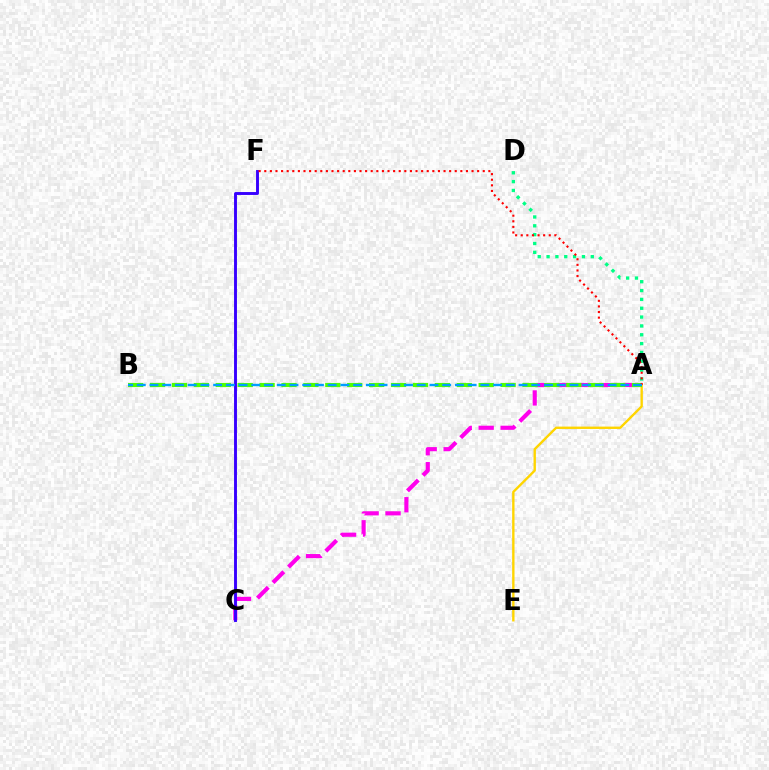{('A', 'C'): [{'color': '#ff00ed', 'line_style': 'dashed', 'thickness': 2.98}], ('A', 'D'): [{'color': '#00ff86', 'line_style': 'dotted', 'thickness': 2.4}], ('C', 'F'): [{'color': '#3700ff', 'line_style': 'solid', 'thickness': 2.09}], ('A', 'E'): [{'color': '#ffd500', 'line_style': 'solid', 'thickness': 1.71}], ('A', 'B'): [{'color': '#4fff00', 'line_style': 'dashed', 'thickness': 2.98}, {'color': '#009eff', 'line_style': 'dashed', 'thickness': 1.73}], ('A', 'F'): [{'color': '#ff0000', 'line_style': 'dotted', 'thickness': 1.52}]}